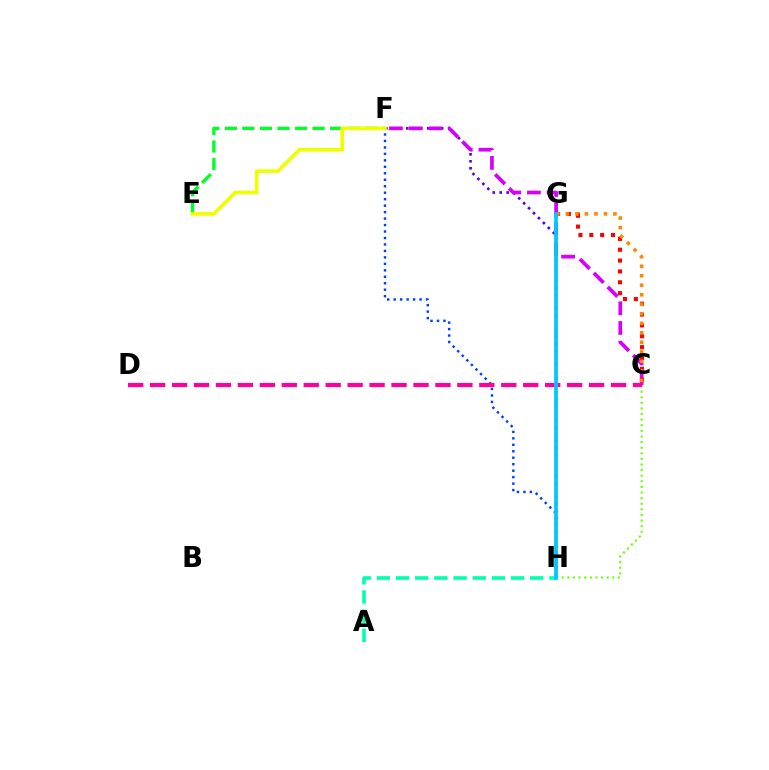{('C', 'H'): [{'color': '#66ff00', 'line_style': 'dotted', 'thickness': 1.52}], ('A', 'H'): [{'color': '#00ffaf', 'line_style': 'dashed', 'thickness': 2.6}], ('F', 'H'): [{'color': '#4f00ff', 'line_style': 'dotted', 'thickness': 1.9}, {'color': '#003fff', 'line_style': 'dotted', 'thickness': 1.76}], ('C', 'F'): [{'color': '#d600ff', 'line_style': 'dashed', 'thickness': 2.67}], ('C', 'G'): [{'color': '#ff0000', 'line_style': 'dotted', 'thickness': 2.95}, {'color': '#ff8800', 'line_style': 'dotted', 'thickness': 2.58}], ('E', 'F'): [{'color': '#00ff27', 'line_style': 'dashed', 'thickness': 2.38}, {'color': '#eeff00', 'line_style': 'solid', 'thickness': 2.65}], ('C', 'D'): [{'color': '#ff00a0', 'line_style': 'dashed', 'thickness': 2.98}], ('G', 'H'): [{'color': '#00c7ff', 'line_style': 'solid', 'thickness': 2.68}]}